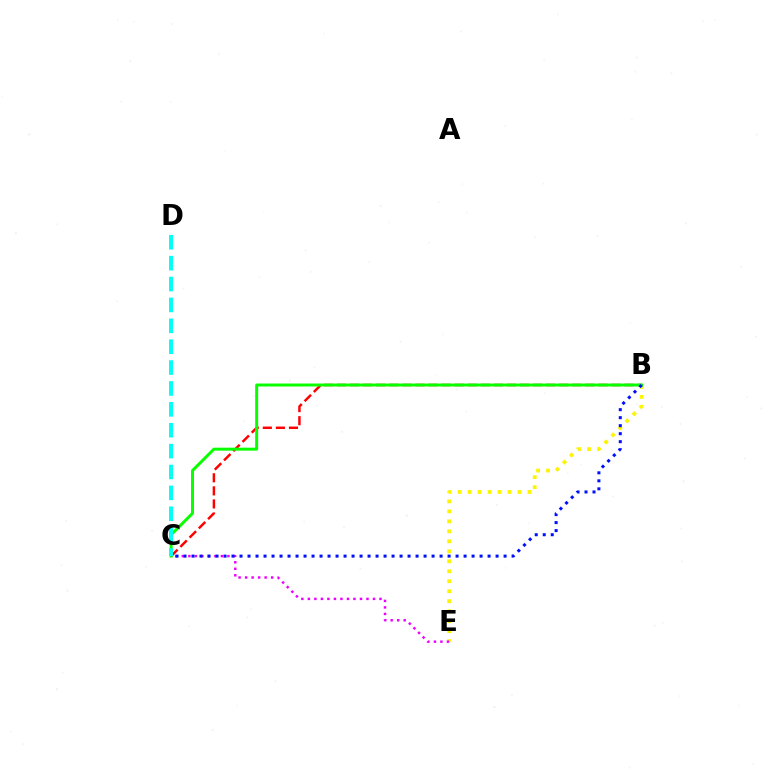{('B', 'E'): [{'color': '#fcf500', 'line_style': 'dotted', 'thickness': 2.71}], ('B', 'C'): [{'color': '#ff0000', 'line_style': 'dashed', 'thickness': 1.78}, {'color': '#08ff00', 'line_style': 'solid', 'thickness': 2.14}, {'color': '#0010ff', 'line_style': 'dotted', 'thickness': 2.17}], ('C', 'E'): [{'color': '#ee00ff', 'line_style': 'dotted', 'thickness': 1.77}], ('C', 'D'): [{'color': '#00fff6', 'line_style': 'dashed', 'thickness': 2.84}]}